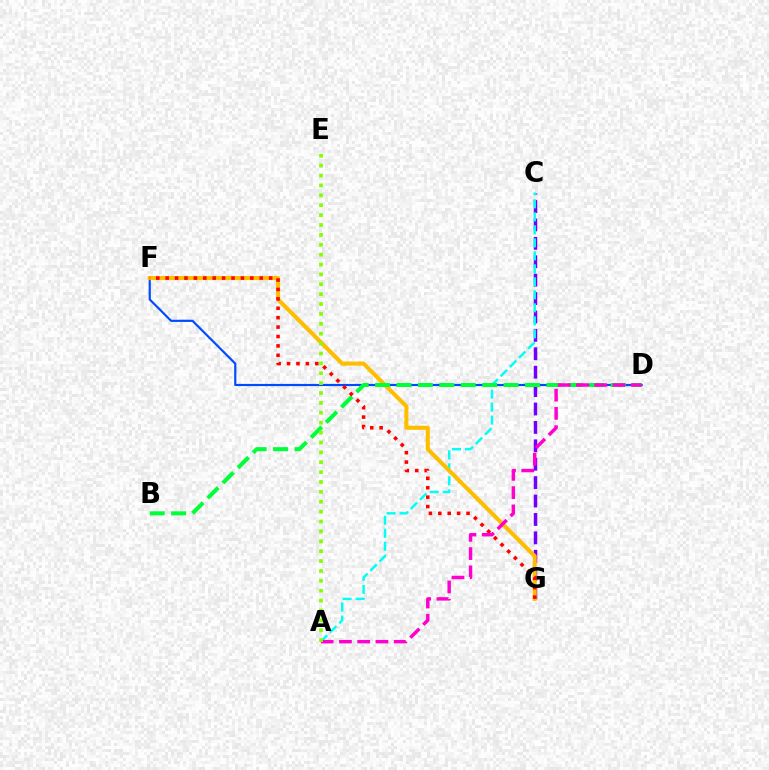{('C', 'G'): [{'color': '#7200ff', 'line_style': 'dashed', 'thickness': 2.5}], ('D', 'F'): [{'color': '#004bff', 'line_style': 'solid', 'thickness': 1.56}], ('A', 'C'): [{'color': '#00fff6', 'line_style': 'dashed', 'thickness': 1.77}], ('F', 'G'): [{'color': '#ffbd00', 'line_style': 'solid', 'thickness': 2.93}, {'color': '#ff0000', 'line_style': 'dotted', 'thickness': 2.56}], ('B', 'D'): [{'color': '#00ff39', 'line_style': 'dashed', 'thickness': 2.91}], ('A', 'D'): [{'color': '#ff00cf', 'line_style': 'dashed', 'thickness': 2.48}], ('A', 'E'): [{'color': '#84ff00', 'line_style': 'dotted', 'thickness': 2.69}]}